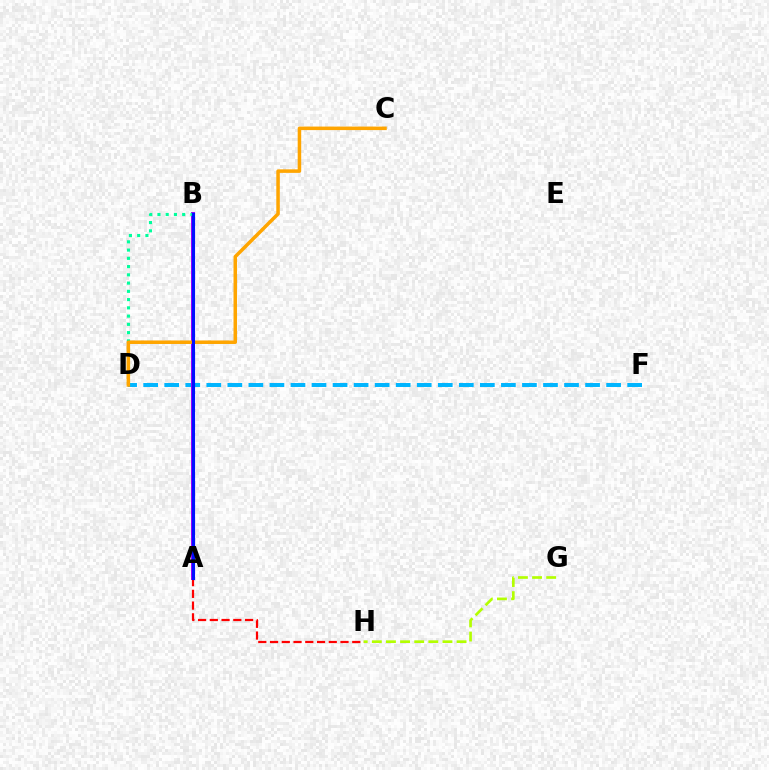{('D', 'F'): [{'color': '#00b5ff', 'line_style': 'dashed', 'thickness': 2.86}], ('A', 'B'): [{'color': '#9b00ff', 'line_style': 'solid', 'thickness': 2.85}, {'color': '#08ff00', 'line_style': 'dotted', 'thickness': 2.07}, {'color': '#ff00bd', 'line_style': 'solid', 'thickness': 1.94}, {'color': '#0010ff', 'line_style': 'solid', 'thickness': 2.24}], ('G', 'H'): [{'color': '#b3ff00', 'line_style': 'dashed', 'thickness': 1.92}], ('B', 'D'): [{'color': '#00ff9d', 'line_style': 'dotted', 'thickness': 2.24}], ('C', 'D'): [{'color': '#ffa500', 'line_style': 'solid', 'thickness': 2.53}], ('A', 'H'): [{'color': '#ff0000', 'line_style': 'dashed', 'thickness': 1.6}]}